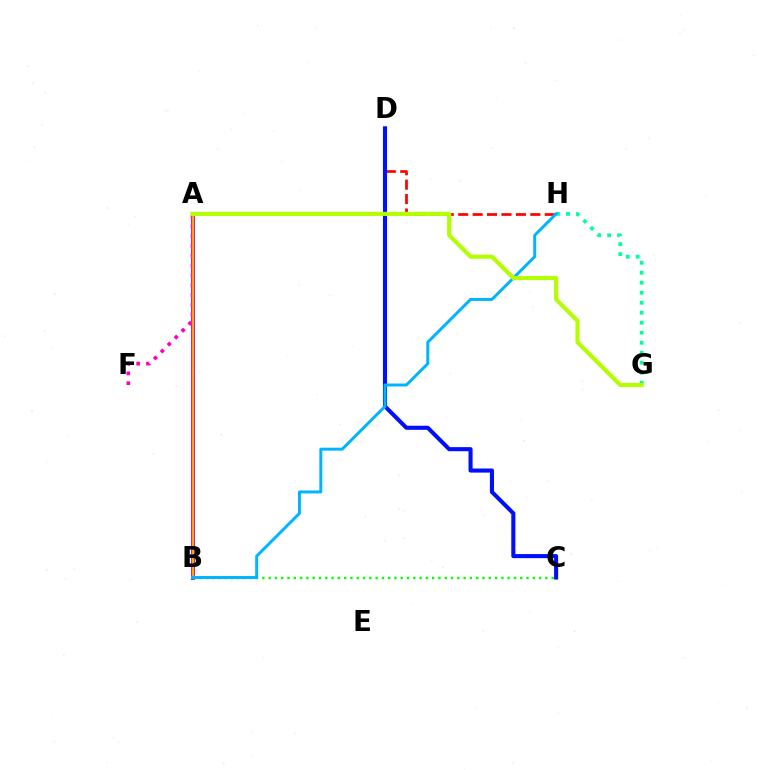{('D', 'H'): [{'color': '#ff0000', 'line_style': 'dashed', 'thickness': 1.96}], ('A', 'B'): [{'color': '#9b00ff', 'line_style': 'solid', 'thickness': 2.82}, {'color': '#ffa500', 'line_style': 'solid', 'thickness': 1.73}], ('A', 'F'): [{'color': '#ff00bd', 'line_style': 'dotted', 'thickness': 2.66}], ('C', 'D'): [{'color': '#0010ff', 'line_style': 'solid', 'thickness': 2.94}], ('G', 'H'): [{'color': '#00ff9d', 'line_style': 'dotted', 'thickness': 2.72}], ('B', 'C'): [{'color': '#08ff00', 'line_style': 'dotted', 'thickness': 1.71}], ('B', 'H'): [{'color': '#00b5ff', 'line_style': 'solid', 'thickness': 2.13}], ('A', 'G'): [{'color': '#b3ff00', 'line_style': 'solid', 'thickness': 2.97}]}